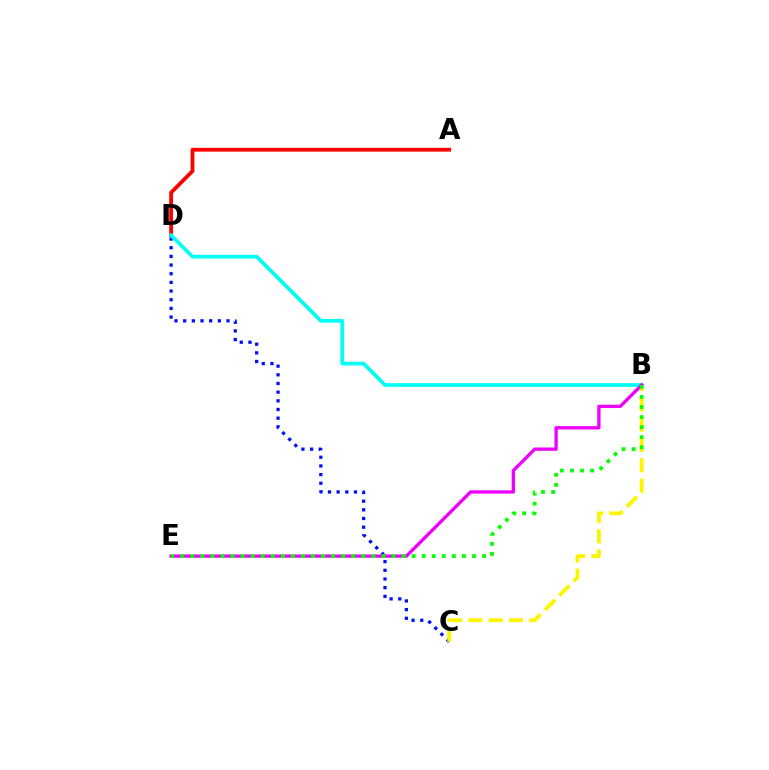{('A', 'D'): [{'color': '#ff0000', 'line_style': 'solid', 'thickness': 2.74}], ('C', 'D'): [{'color': '#0010ff', 'line_style': 'dotted', 'thickness': 2.36}], ('B', 'D'): [{'color': '#00fff6', 'line_style': 'solid', 'thickness': 2.67}], ('B', 'C'): [{'color': '#fcf500', 'line_style': 'dashed', 'thickness': 2.75}], ('B', 'E'): [{'color': '#ee00ff', 'line_style': 'solid', 'thickness': 2.39}, {'color': '#08ff00', 'line_style': 'dotted', 'thickness': 2.73}]}